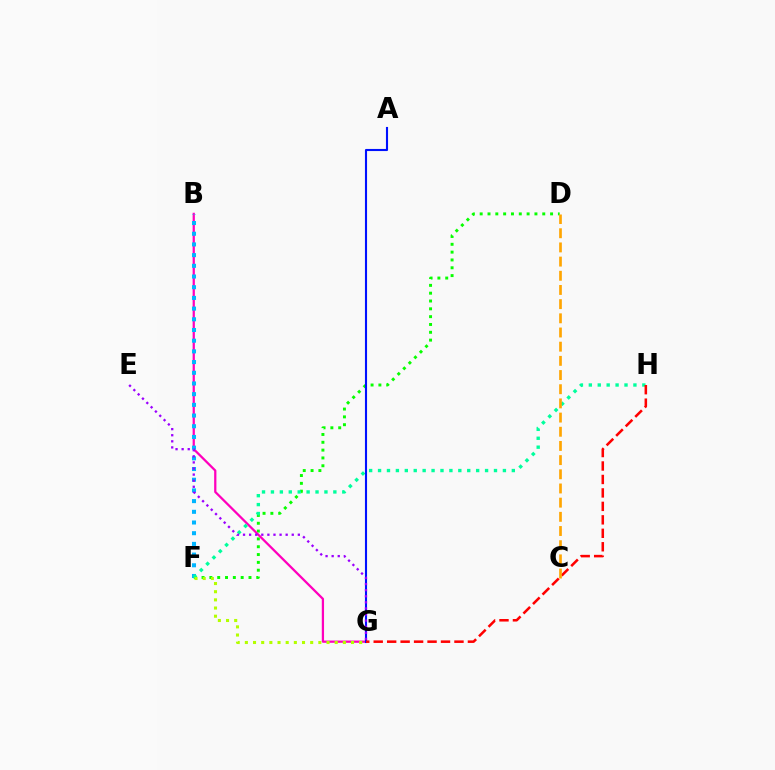{('D', 'F'): [{'color': '#08ff00', 'line_style': 'dotted', 'thickness': 2.13}], ('B', 'G'): [{'color': '#ff00bd', 'line_style': 'solid', 'thickness': 1.62}], ('B', 'F'): [{'color': '#00b5ff', 'line_style': 'dotted', 'thickness': 2.91}], ('F', 'H'): [{'color': '#00ff9d', 'line_style': 'dotted', 'thickness': 2.42}], ('A', 'G'): [{'color': '#0010ff', 'line_style': 'solid', 'thickness': 1.52}], ('E', 'G'): [{'color': '#9b00ff', 'line_style': 'dotted', 'thickness': 1.65}], ('G', 'H'): [{'color': '#ff0000', 'line_style': 'dashed', 'thickness': 1.83}], ('F', 'G'): [{'color': '#b3ff00', 'line_style': 'dotted', 'thickness': 2.22}], ('C', 'D'): [{'color': '#ffa500', 'line_style': 'dashed', 'thickness': 1.93}]}